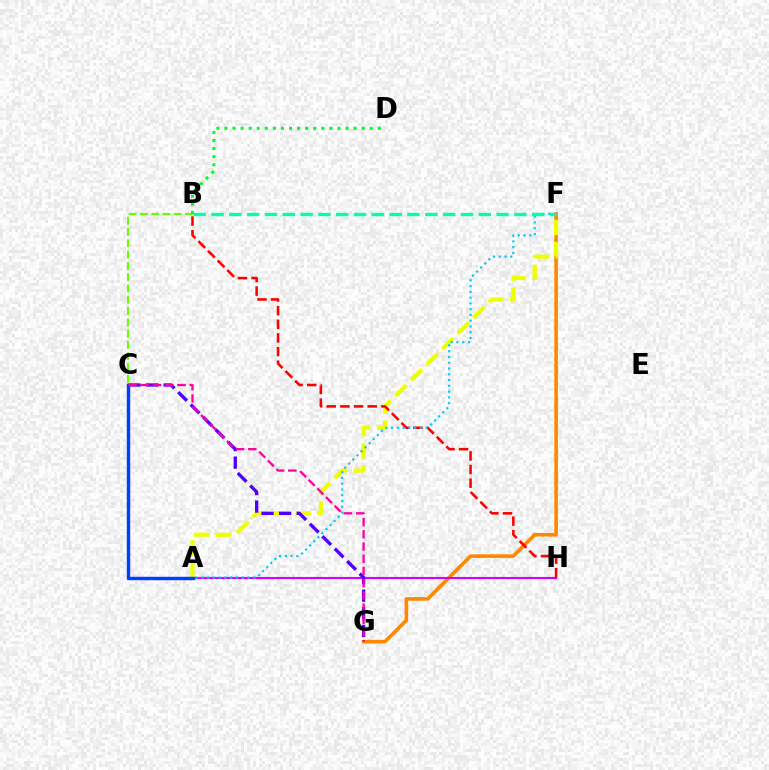{('F', 'G'): [{'color': '#ff8800', 'line_style': 'solid', 'thickness': 2.6}], ('A', 'H'): [{'color': '#d600ff', 'line_style': 'solid', 'thickness': 1.53}], ('A', 'F'): [{'color': '#eeff00', 'line_style': 'dashed', 'thickness': 3.0}, {'color': '#00c7ff', 'line_style': 'dotted', 'thickness': 1.57}], ('B', 'C'): [{'color': '#66ff00', 'line_style': 'dashed', 'thickness': 1.53}], ('B', 'H'): [{'color': '#ff0000', 'line_style': 'dashed', 'thickness': 1.85}], ('C', 'G'): [{'color': '#4f00ff', 'line_style': 'dashed', 'thickness': 2.39}, {'color': '#ff00a0', 'line_style': 'dashed', 'thickness': 1.66}], ('A', 'C'): [{'color': '#003fff', 'line_style': 'solid', 'thickness': 2.46}], ('B', 'D'): [{'color': '#00ff27', 'line_style': 'dotted', 'thickness': 2.19}], ('B', 'F'): [{'color': '#00ffaf', 'line_style': 'dashed', 'thickness': 2.42}]}